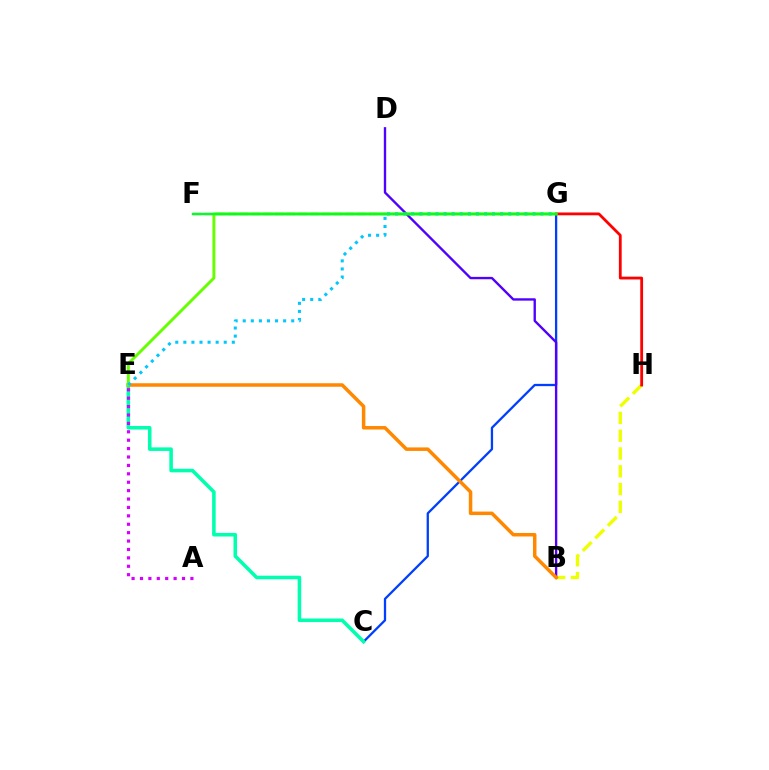{('C', 'G'): [{'color': '#003fff', 'line_style': 'solid', 'thickness': 1.64}], ('B', 'H'): [{'color': '#eeff00', 'line_style': 'dashed', 'thickness': 2.42}], ('B', 'D'): [{'color': '#4f00ff', 'line_style': 'solid', 'thickness': 1.7}], ('C', 'E'): [{'color': '#00ffaf', 'line_style': 'solid', 'thickness': 2.56}], ('F', 'G'): [{'color': '#ff00a0', 'line_style': 'dashed', 'thickness': 1.59}, {'color': '#00ff27', 'line_style': 'solid', 'thickness': 1.74}], ('G', 'H'): [{'color': '#ff0000', 'line_style': 'solid', 'thickness': 2.01}], ('A', 'E'): [{'color': '#d600ff', 'line_style': 'dotted', 'thickness': 2.28}], ('B', 'E'): [{'color': '#ff8800', 'line_style': 'solid', 'thickness': 2.52}], ('E', 'G'): [{'color': '#66ff00', 'line_style': 'solid', 'thickness': 2.11}, {'color': '#00c7ff', 'line_style': 'dotted', 'thickness': 2.19}]}